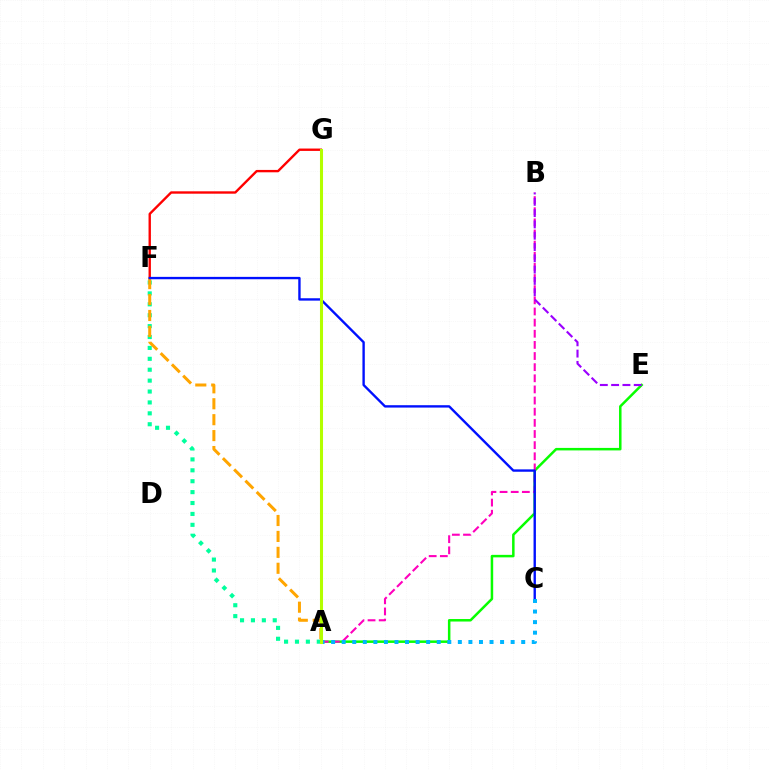{('F', 'G'): [{'color': '#ff0000', 'line_style': 'solid', 'thickness': 1.71}], ('A', 'E'): [{'color': '#08ff00', 'line_style': 'solid', 'thickness': 1.8}], ('A', 'F'): [{'color': '#00ff9d', 'line_style': 'dotted', 'thickness': 2.96}, {'color': '#ffa500', 'line_style': 'dashed', 'thickness': 2.16}], ('A', 'B'): [{'color': '#ff00bd', 'line_style': 'dashed', 'thickness': 1.51}], ('B', 'E'): [{'color': '#9b00ff', 'line_style': 'dashed', 'thickness': 1.54}], ('C', 'F'): [{'color': '#0010ff', 'line_style': 'solid', 'thickness': 1.71}], ('A', 'C'): [{'color': '#00b5ff', 'line_style': 'dotted', 'thickness': 2.87}], ('A', 'G'): [{'color': '#b3ff00', 'line_style': 'solid', 'thickness': 2.21}]}